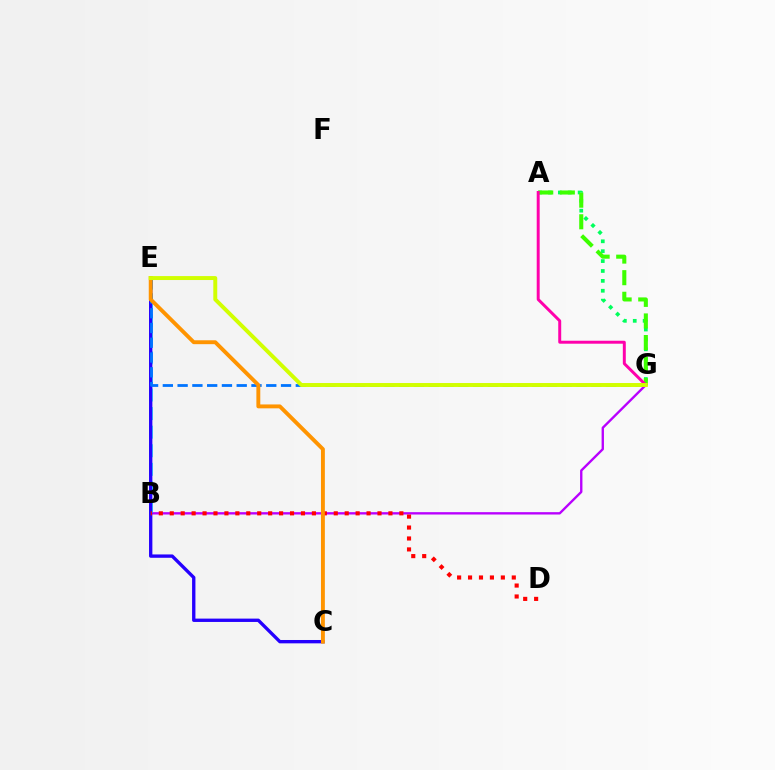{('B', 'G'): [{'color': '#b900ff', 'line_style': 'solid', 'thickness': 1.7}], ('B', 'E'): [{'color': '#00fff6', 'line_style': 'dashed', 'thickness': 2.52}], ('A', 'G'): [{'color': '#00ff5c', 'line_style': 'dotted', 'thickness': 2.69}, {'color': '#3dff00', 'line_style': 'dashed', 'thickness': 2.93}, {'color': '#ff00ac', 'line_style': 'solid', 'thickness': 2.13}], ('C', 'E'): [{'color': '#2500ff', 'line_style': 'solid', 'thickness': 2.41}, {'color': '#ff9400', 'line_style': 'solid', 'thickness': 2.8}], ('B', 'D'): [{'color': '#ff0000', 'line_style': 'dotted', 'thickness': 2.97}], ('E', 'G'): [{'color': '#0074ff', 'line_style': 'dashed', 'thickness': 2.01}, {'color': '#d1ff00', 'line_style': 'solid', 'thickness': 2.84}]}